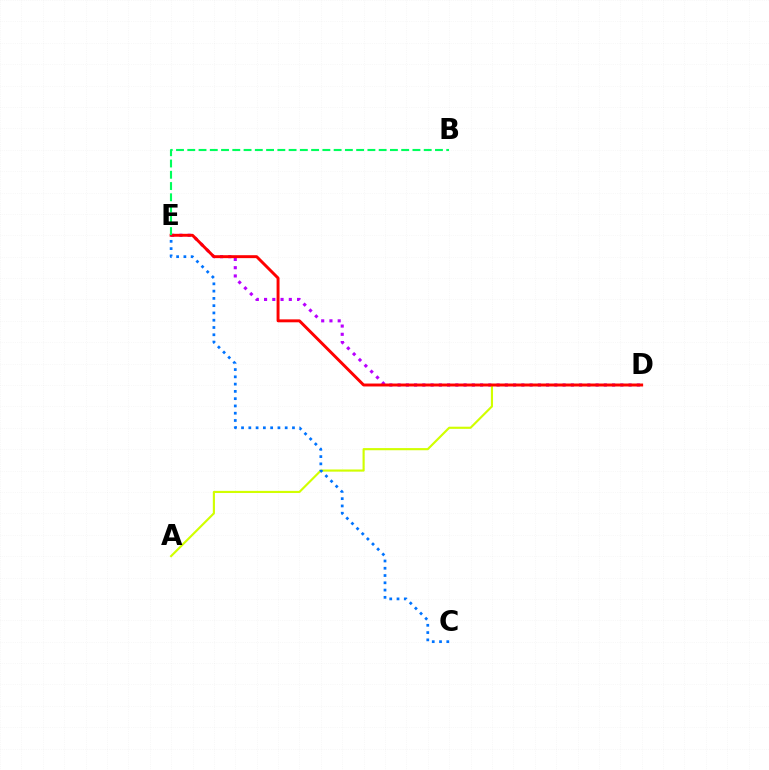{('D', 'E'): [{'color': '#b900ff', 'line_style': 'dotted', 'thickness': 2.24}, {'color': '#ff0000', 'line_style': 'solid', 'thickness': 2.11}], ('A', 'D'): [{'color': '#d1ff00', 'line_style': 'solid', 'thickness': 1.55}], ('B', 'E'): [{'color': '#00ff5c', 'line_style': 'dashed', 'thickness': 1.53}], ('C', 'E'): [{'color': '#0074ff', 'line_style': 'dotted', 'thickness': 1.98}]}